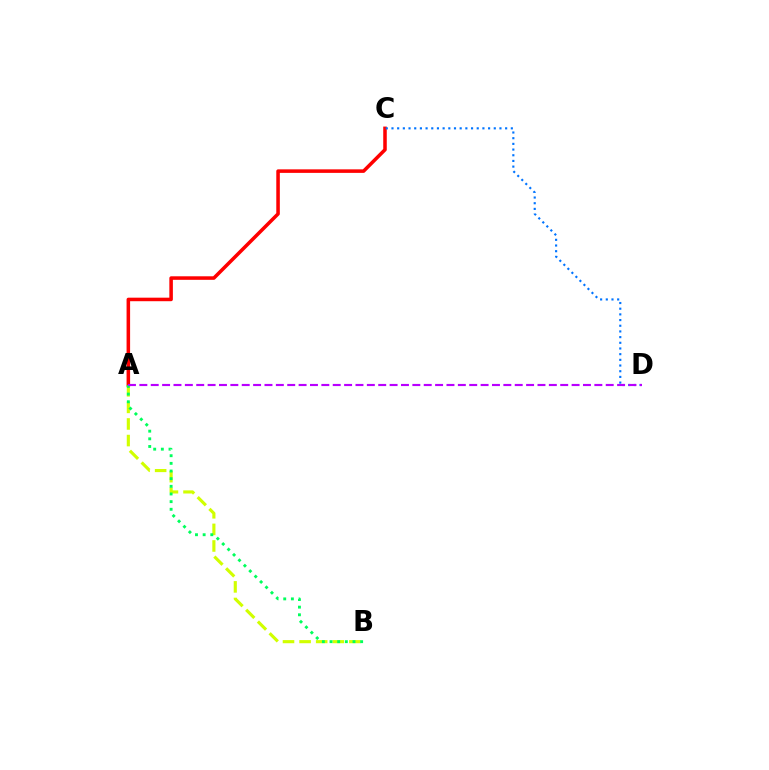{('A', 'C'): [{'color': '#ff0000', 'line_style': 'solid', 'thickness': 2.54}], ('A', 'B'): [{'color': '#d1ff00', 'line_style': 'dashed', 'thickness': 2.25}, {'color': '#00ff5c', 'line_style': 'dotted', 'thickness': 2.08}], ('C', 'D'): [{'color': '#0074ff', 'line_style': 'dotted', 'thickness': 1.54}], ('A', 'D'): [{'color': '#b900ff', 'line_style': 'dashed', 'thickness': 1.55}]}